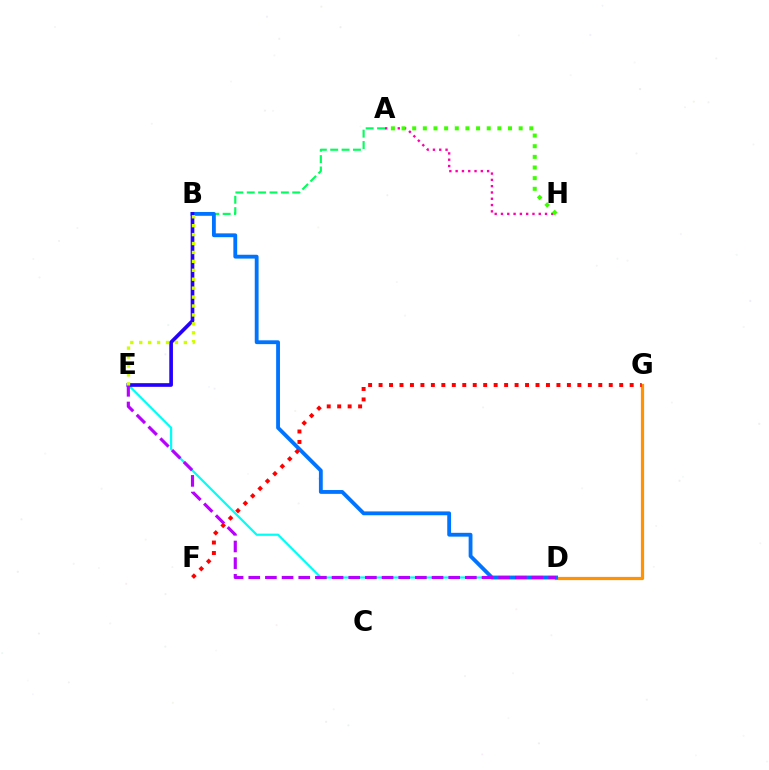{('D', 'E'): [{'color': '#00fff6', 'line_style': 'solid', 'thickness': 1.58}, {'color': '#b900ff', 'line_style': 'dashed', 'thickness': 2.26}], ('D', 'G'): [{'color': '#ff9400', 'line_style': 'solid', 'thickness': 2.32}], ('A', 'B'): [{'color': '#00ff5c', 'line_style': 'dashed', 'thickness': 1.54}], ('B', 'D'): [{'color': '#0074ff', 'line_style': 'solid', 'thickness': 2.76}], ('B', 'E'): [{'color': '#2500ff', 'line_style': 'solid', 'thickness': 2.64}, {'color': '#d1ff00', 'line_style': 'dotted', 'thickness': 2.43}], ('F', 'G'): [{'color': '#ff0000', 'line_style': 'dotted', 'thickness': 2.84}], ('A', 'H'): [{'color': '#ff00ac', 'line_style': 'dotted', 'thickness': 1.71}, {'color': '#3dff00', 'line_style': 'dotted', 'thickness': 2.89}]}